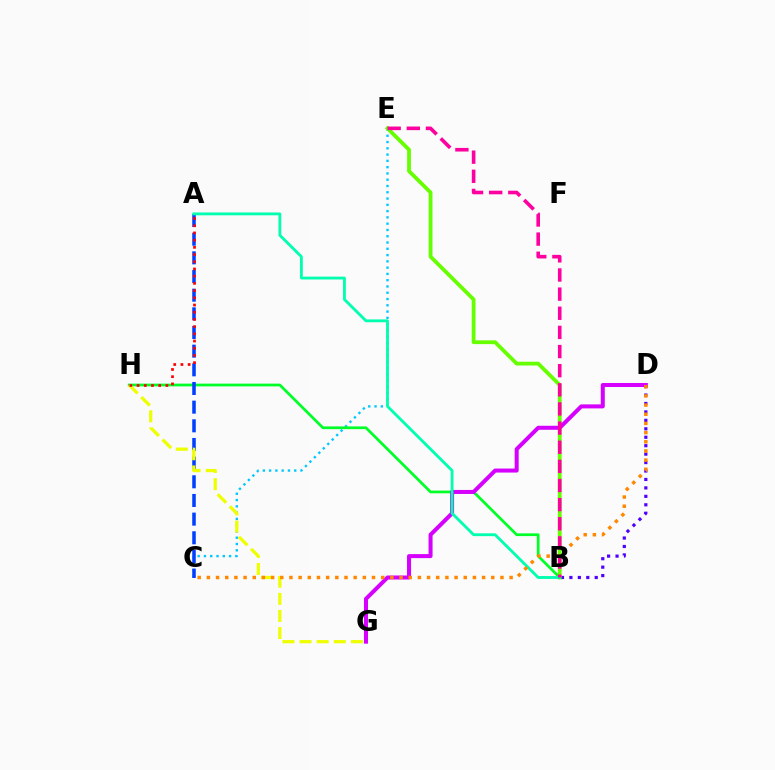{('C', 'E'): [{'color': '#00c7ff', 'line_style': 'dotted', 'thickness': 1.71}], ('B', 'D'): [{'color': '#4f00ff', 'line_style': 'dotted', 'thickness': 2.29}], ('B', 'H'): [{'color': '#00ff27', 'line_style': 'solid', 'thickness': 1.97}], ('A', 'C'): [{'color': '#003fff', 'line_style': 'dashed', 'thickness': 2.54}], ('B', 'E'): [{'color': '#66ff00', 'line_style': 'solid', 'thickness': 2.73}, {'color': '#ff00a0', 'line_style': 'dashed', 'thickness': 2.6}], ('G', 'H'): [{'color': '#eeff00', 'line_style': 'dashed', 'thickness': 2.33}], ('A', 'H'): [{'color': '#ff0000', 'line_style': 'dotted', 'thickness': 1.96}], ('D', 'G'): [{'color': '#d600ff', 'line_style': 'solid', 'thickness': 2.89}], ('A', 'B'): [{'color': '#00ffaf', 'line_style': 'solid', 'thickness': 2.04}], ('C', 'D'): [{'color': '#ff8800', 'line_style': 'dotted', 'thickness': 2.49}]}